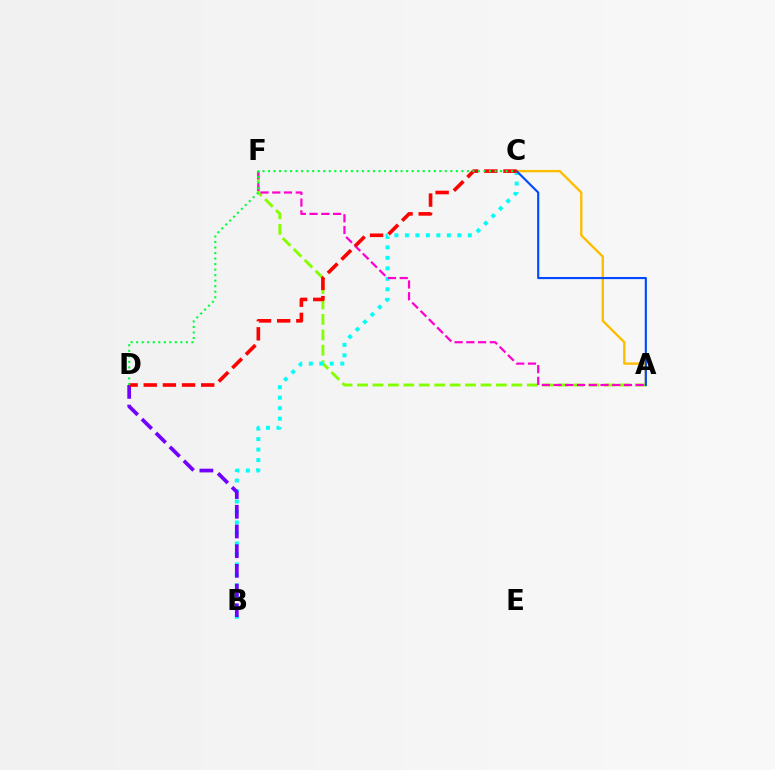{('A', 'F'): [{'color': '#84ff00', 'line_style': 'dashed', 'thickness': 2.1}, {'color': '#ff00cf', 'line_style': 'dashed', 'thickness': 1.6}], ('B', 'C'): [{'color': '#00fff6', 'line_style': 'dotted', 'thickness': 2.85}], ('A', 'C'): [{'color': '#ffbd00', 'line_style': 'solid', 'thickness': 1.7}, {'color': '#004bff', 'line_style': 'solid', 'thickness': 1.54}], ('B', 'D'): [{'color': '#7200ff', 'line_style': 'dashed', 'thickness': 2.68}], ('C', 'D'): [{'color': '#ff0000', 'line_style': 'dashed', 'thickness': 2.6}, {'color': '#00ff39', 'line_style': 'dotted', 'thickness': 1.5}]}